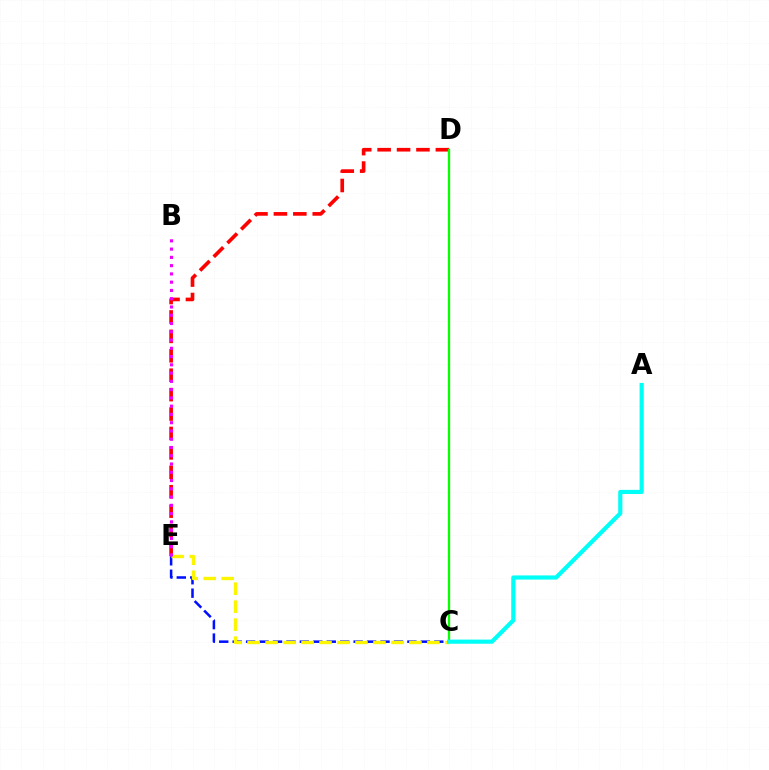{('C', 'E'): [{'color': '#0010ff', 'line_style': 'dashed', 'thickness': 1.83}, {'color': '#fcf500', 'line_style': 'dashed', 'thickness': 2.44}], ('D', 'E'): [{'color': '#ff0000', 'line_style': 'dashed', 'thickness': 2.64}], ('C', 'D'): [{'color': '#08ff00', 'line_style': 'solid', 'thickness': 1.65}], ('B', 'E'): [{'color': '#ee00ff', 'line_style': 'dotted', 'thickness': 2.25}], ('A', 'C'): [{'color': '#00fff6', 'line_style': 'solid', 'thickness': 2.99}]}